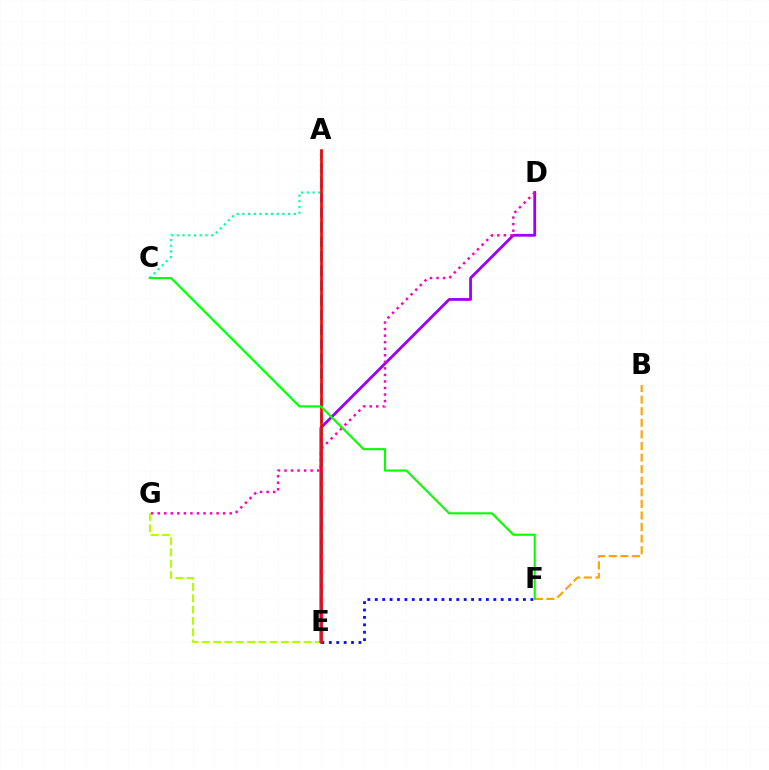{('E', 'F'): [{'color': '#0010ff', 'line_style': 'dotted', 'thickness': 2.01}], ('E', 'G'): [{'color': '#b3ff00', 'line_style': 'dashed', 'thickness': 1.54}], ('D', 'E'): [{'color': '#9b00ff', 'line_style': 'solid', 'thickness': 2.01}], ('A', 'E'): [{'color': '#00b5ff', 'line_style': 'dashed', 'thickness': 1.99}, {'color': '#ff0000', 'line_style': 'solid', 'thickness': 1.9}], ('D', 'G'): [{'color': '#ff00bd', 'line_style': 'dotted', 'thickness': 1.78}], ('A', 'C'): [{'color': '#00ff9d', 'line_style': 'dotted', 'thickness': 1.56}], ('B', 'F'): [{'color': '#ffa500', 'line_style': 'dashed', 'thickness': 1.57}], ('C', 'F'): [{'color': '#08ff00', 'line_style': 'solid', 'thickness': 1.54}]}